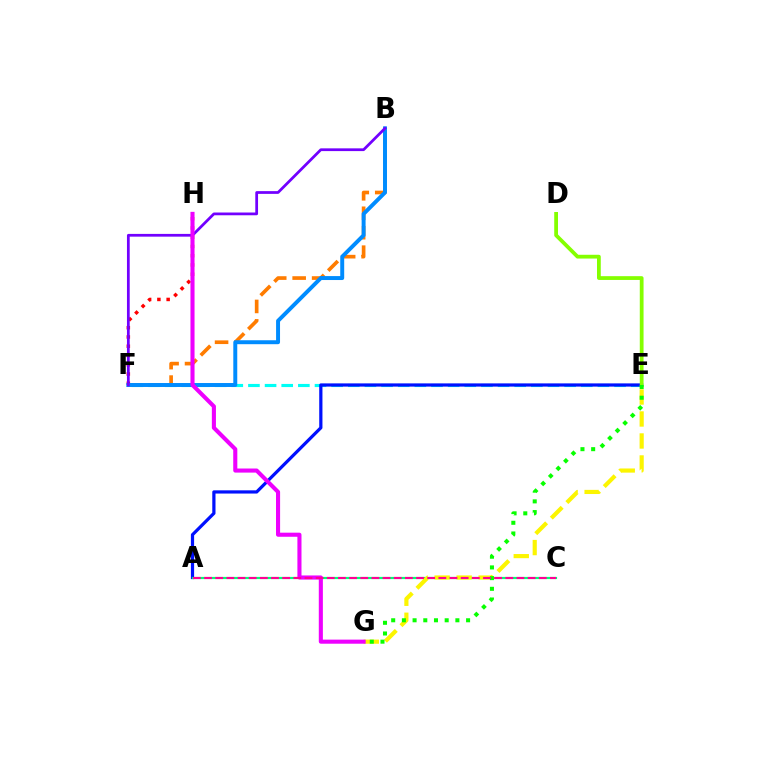{('E', 'F'): [{'color': '#00fff6', 'line_style': 'dashed', 'thickness': 2.26}], ('A', 'E'): [{'color': '#0010ff', 'line_style': 'solid', 'thickness': 2.32}], ('D', 'E'): [{'color': '#84ff00', 'line_style': 'solid', 'thickness': 2.72}], ('B', 'F'): [{'color': '#ff7c00', 'line_style': 'dashed', 'thickness': 2.64}, {'color': '#008cff', 'line_style': 'solid', 'thickness': 2.84}, {'color': '#7200ff', 'line_style': 'solid', 'thickness': 1.98}], ('F', 'H'): [{'color': '#ff0000', 'line_style': 'dotted', 'thickness': 2.52}], ('A', 'C'): [{'color': '#00ff74', 'line_style': 'solid', 'thickness': 1.58}, {'color': '#ff0094', 'line_style': 'dashed', 'thickness': 1.52}], ('E', 'G'): [{'color': '#fcf500', 'line_style': 'dashed', 'thickness': 2.99}, {'color': '#08ff00', 'line_style': 'dotted', 'thickness': 2.91}], ('G', 'H'): [{'color': '#ee00ff', 'line_style': 'solid', 'thickness': 2.94}]}